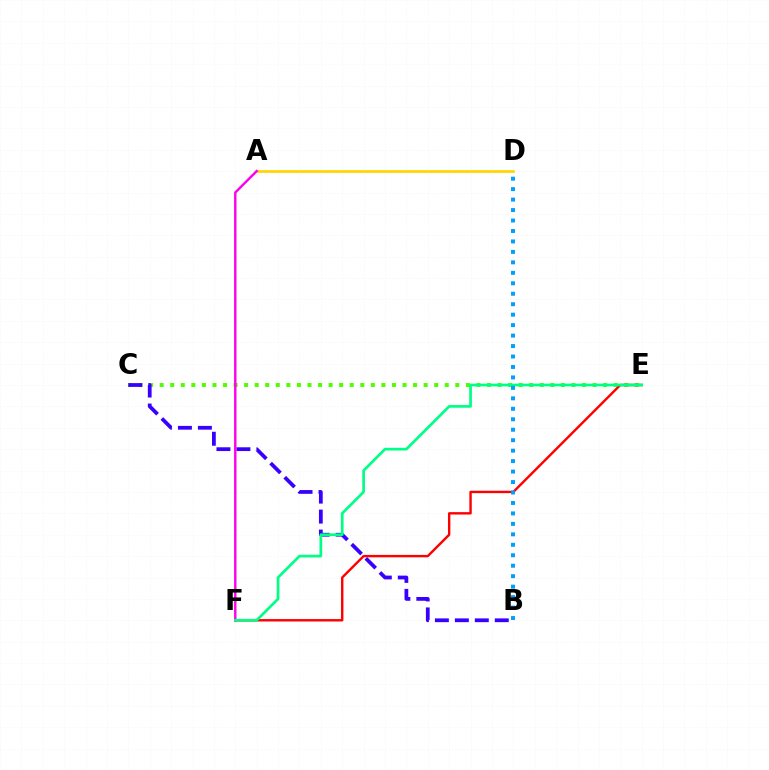{('C', 'E'): [{'color': '#4fff00', 'line_style': 'dotted', 'thickness': 2.87}], ('A', 'D'): [{'color': '#ffd500', 'line_style': 'solid', 'thickness': 1.93}], ('B', 'C'): [{'color': '#3700ff', 'line_style': 'dashed', 'thickness': 2.71}], ('A', 'F'): [{'color': '#ff00ed', 'line_style': 'solid', 'thickness': 1.74}], ('E', 'F'): [{'color': '#ff0000', 'line_style': 'solid', 'thickness': 1.73}, {'color': '#00ff86', 'line_style': 'solid', 'thickness': 1.95}], ('B', 'D'): [{'color': '#009eff', 'line_style': 'dotted', 'thickness': 2.84}]}